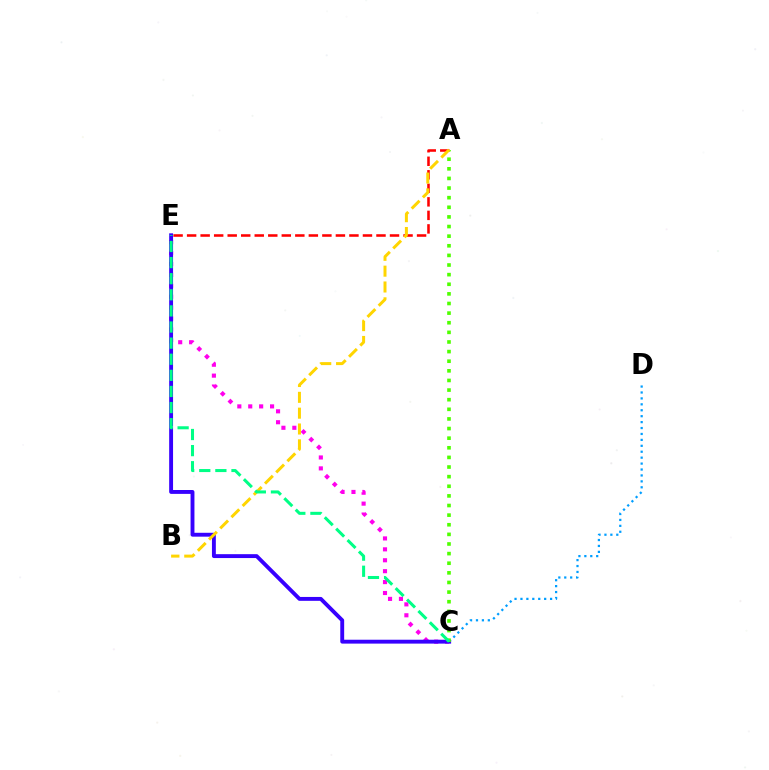{('C', 'E'): [{'color': '#ff00ed', 'line_style': 'dotted', 'thickness': 2.97}, {'color': '#3700ff', 'line_style': 'solid', 'thickness': 2.8}, {'color': '#00ff86', 'line_style': 'dashed', 'thickness': 2.19}], ('A', 'E'): [{'color': '#ff0000', 'line_style': 'dashed', 'thickness': 1.84}], ('C', 'D'): [{'color': '#009eff', 'line_style': 'dotted', 'thickness': 1.61}], ('A', 'C'): [{'color': '#4fff00', 'line_style': 'dotted', 'thickness': 2.61}], ('A', 'B'): [{'color': '#ffd500', 'line_style': 'dashed', 'thickness': 2.15}]}